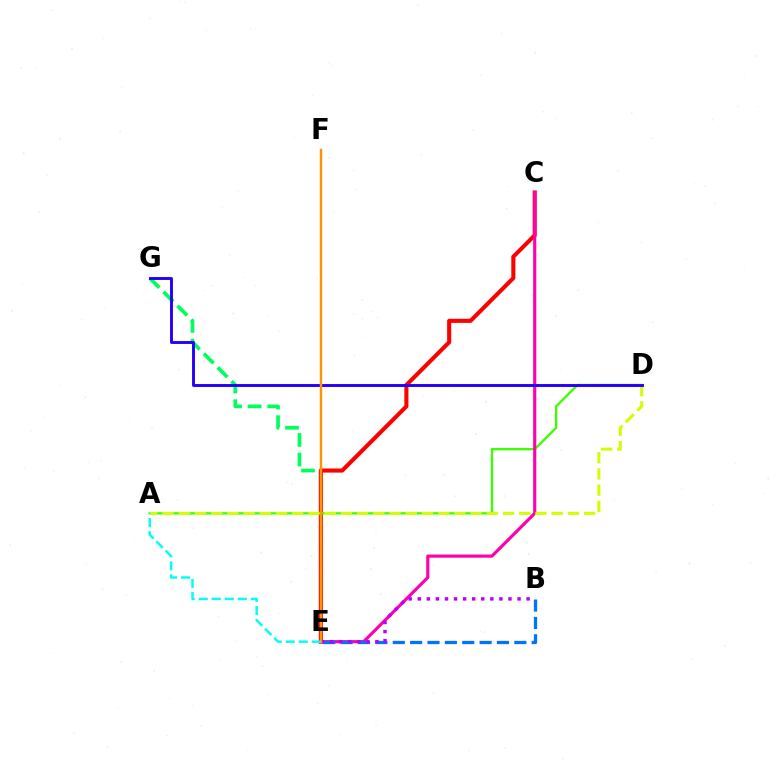{('E', 'G'): [{'color': '#00ff5c', 'line_style': 'dashed', 'thickness': 2.66}], ('C', 'E'): [{'color': '#ff0000', 'line_style': 'solid', 'thickness': 2.94}, {'color': '#ff00ac', 'line_style': 'solid', 'thickness': 2.27}], ('A', 'D'): [{'color': '#3dff00', 'line_style': 'solid', 'thickness': 1.67}, {'color': '#d1ff00', 'line_style': 'dashed', 'thickness': 2.2}], ('D', 'G'): [{'color': '#2500ff', 'line_style': 'solid', 'thickness': 2.1}], ('B', 'E'): [{'color': '#0074ff', 'line_style': 'dashed', 'thickness': 2.36}, {'color': '#b900ff', 'line_style': 'dotted', 'thickness': 2.46}], ('E', 'F'): [{'color': '#ff9400', 'line_style': 'solid', 'thickness': 1.77}], ('A', 'E'): [{'color': '#00fff6', 'line_style': 'dashed', 'thickness': 1.77}]}